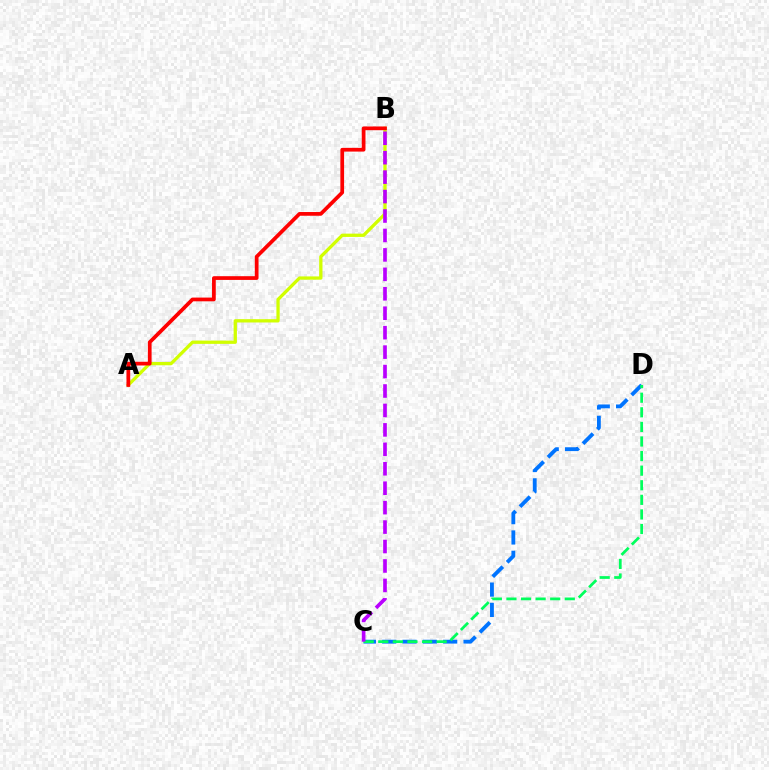{('C', 'D'): [{'color': '#0074ff', 'line_style': 'dashed', 'thickness': 2.76}, {'color': '#00ff5c', 'line_style': 'dashed', 'thickness': 1.98}], ('A', 'B'): [{'color': '#d1ff00', 'line_style': 'solid', 'thickness': 2.37}, {'color': '#ff0000', 'line_style': 'solid', 'thickness': 2.68}], ('B', 'C'): [{'color': '#b900ff', 'line_style': 'dashed', 'thickness': 2.64}]}